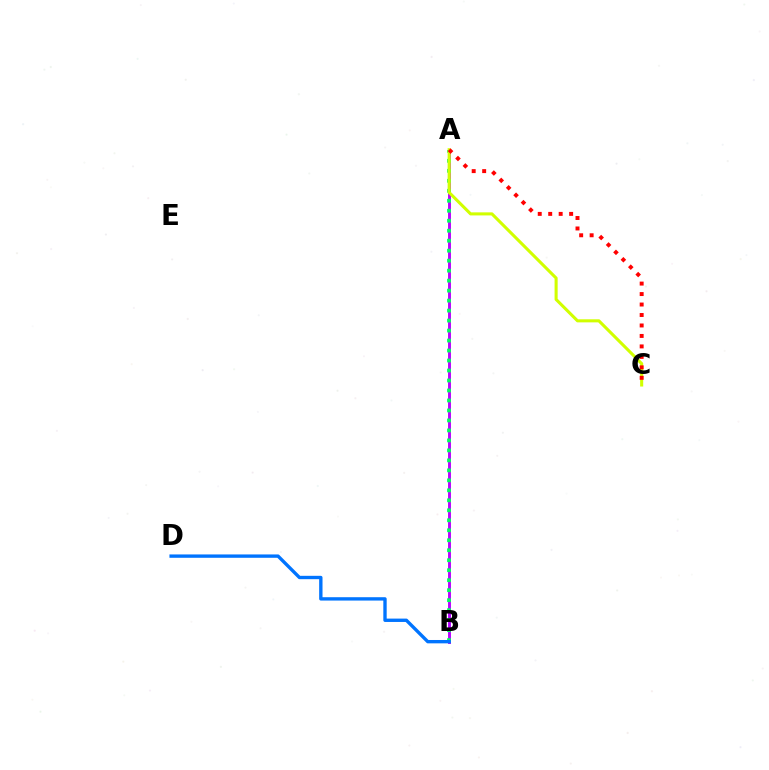{('A', 'B'): [{'color': '#b900ff', 'line_style': 'solid', 'thickness': 2.1}, {'color': '#00ff5c', 'line_style': 'dotted', 'thickness': 2.71}], ('A', 'C'): [{'color': '#d1ff00', 'line_style': 'solid', 'thickness': 2.21}, {'color': '#ff0000', 'line_style': 'dotted', 'thickness': 2.84}], ('B', 'D'): [{'color': '#0074ff', 'line_style': 'solid', 'thickness': 2.42}]}